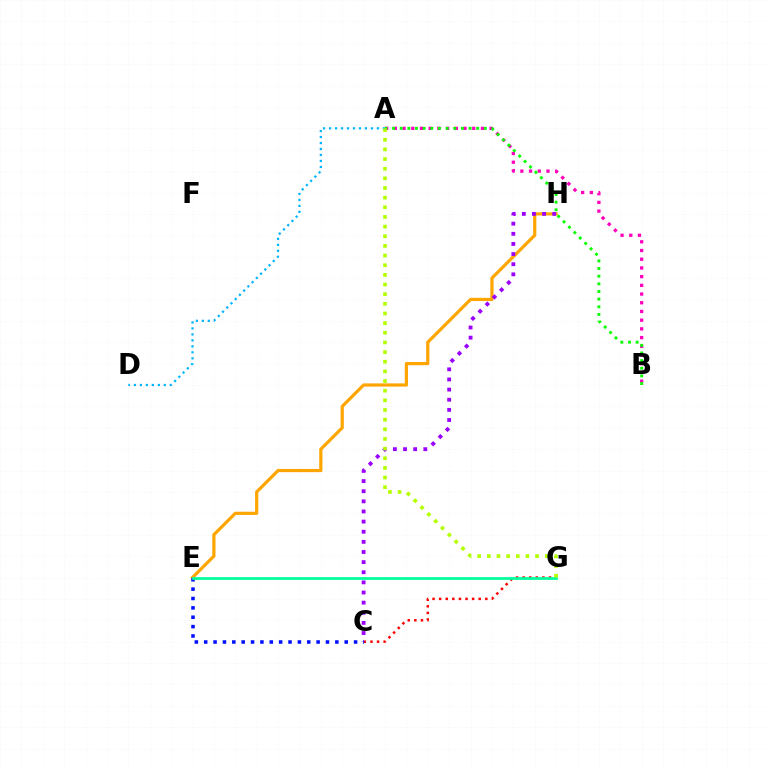{('A', 'B'): [{'color': '#ff00bd', 'line_style': 'dotted', 'thickness': 2.37}, {'color': '#08ff00', 'line_style': 'dotted', 'thickness': 2.08}], ('E', 'H'): [{'color': '#ffa500', 'line_style': 'solid', 'thickness': 2.31}], ('C', 'G'): [{'color': '#ff0000', 'line_style': 'dotted', 'thickness': 1.79}], ('C', 'H'): [{'color': '#9b00ff', 'line_style': 'dotted', 'thickness': 2.75}], ('C', 'E'): [{'color': '#0010ff', 'line_style': 'dotted', 'thickness': 2.55}], ('A', 'D'): [{'color': '#00b5ff', 'line_style': 'dotted', 'thickness': 1.62}], ('E', 'G'): [{'color': '#00ff9d', 'line_style': 'solid', 'thickness': 1.99}], ('A', 'G'): [{'color': '#b3ff00', 'line_style': 'dotted', 'thickness': 2.62}]}